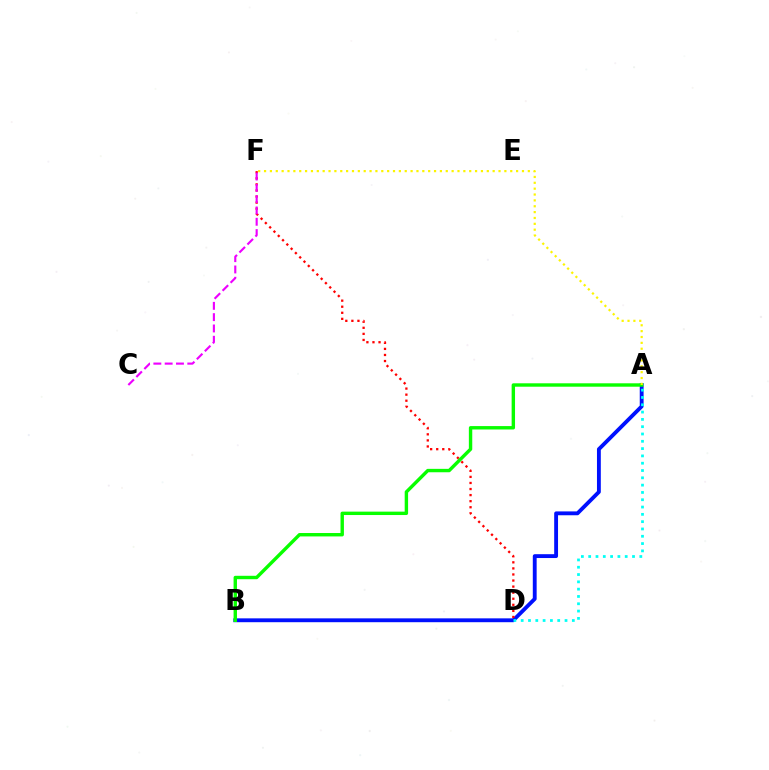{('A', 'B'): [{'color': '#0010ff', 'line_style': 'solid', 'thickness': 2.77}, {'color': '#08ff00', 'line_style': 'solid', 'thickness': 2.45}], ('D', 'F'): [{'color': '#ff0000', 'line_style': 'dotted', 'thickness': 1.65}], ('C', 'F'): [{'color': '#ee00ff', 'line_style': 'dashed', 'thickness': 1.54}], ('A', 'F'): [{'color': '#fcf500', 'line_style': 'dotted', 'thickness': 1.59}], ('A', 'D'): [{'color': '#00fff6', 'line_style': 'dotted', 'thickness': 1.98}]}